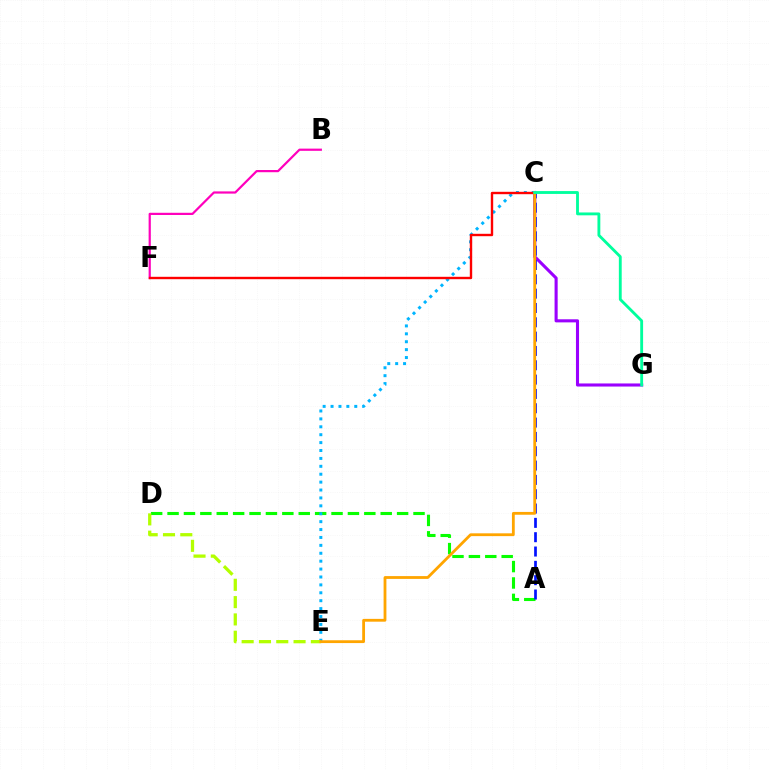{('B', 'F'): [{'color': '#ff00bd', 'line_style': 'solid', 'thickness': 1.59}], ('A', 'D'): [{'color': '#08ff00', 'line_style': 'dashed', 'thickness': 2.23}], ('C', 'E'): [{'color': '#00b5ff', 'line_style': 'dotted', 'thickness': 2.15}, {'color': '#ffa500', 'line_style': 'solid', 'thickness': 2.02}], ('C', 'G'): [{'color': '#9b00ff', 'line_style': 'solid', 'thickness': 2.22}, {'color': '#00ff9d', 'line_style': 'solid', 'thickness': 2.05}], ('C', 'F'): [{'color': '#ff0000', 'line_style': 'solid', 'thickness': 1.72}], ('A', 'C'): [{'color': '#0010ff', 'line_style': 'dashed', 'thickness': 1.95}], ('D', 'E'): [{'color': '#b3ff00', 'line_style': 'dashed', 'thickness': 2.35}]}